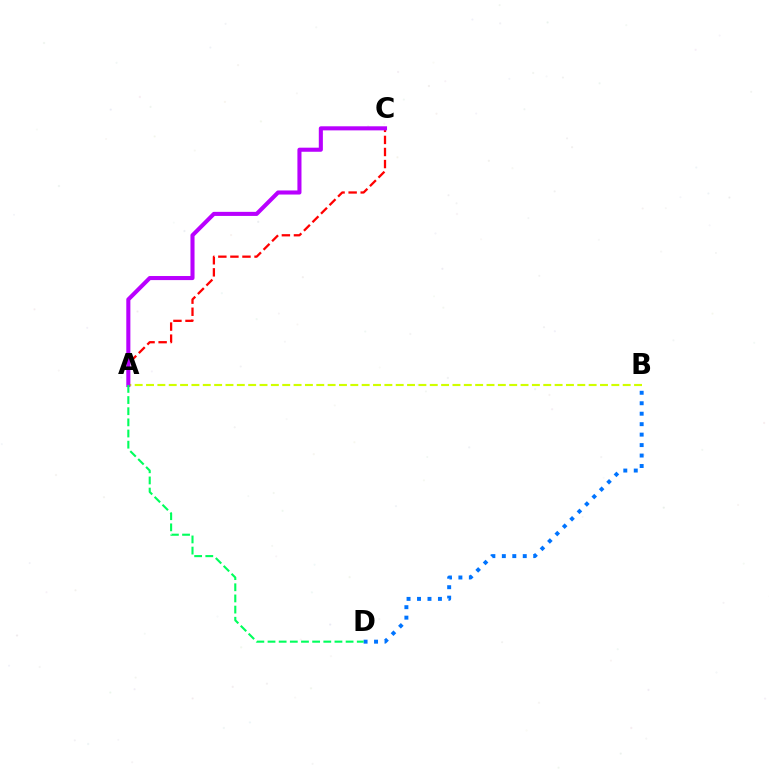{('A', 'B'): [{'color': '#d1ff00', 'line_style': 'dashed', 'thickness': 1.54}], ('B', 'D'): [{'color': '#0074ff', 'line_style': 'dotted', 'thickness': 2.84}], ('A', 'C'): [{'color': '#ff0000', 'line_style': 'dashed', 'thickness': 1.64}, {'color': '#b900ff', 'line_style': 'solid', 'thickness': 2.93}], ('A', 'D'): [{'color': '#00ff5c', 'line_style': 'dashed', 'thickness': 1.52}]}